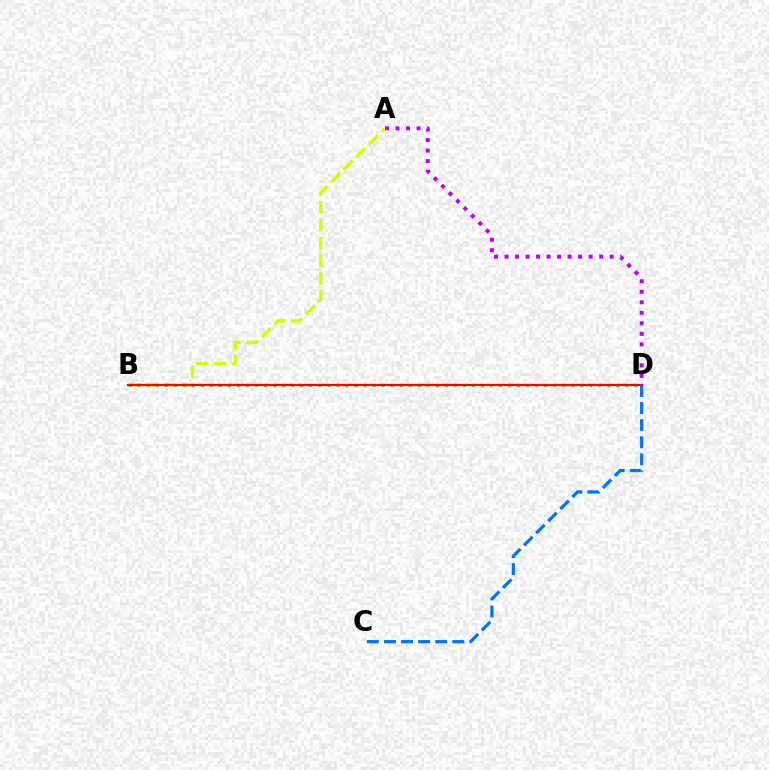{('A', 'B'): [{'color': '#d1ff00', 'line_style': 'dashed', 'thickness': 2.42}], ('B', 'D'): [{'color': '#00ff5c', 'line_style': 'dotted', 'thickness': 2.45}, {'color': '#ff0000', 'line_style': 'solid', 'thickness': 1.62}], ('C', 'D'): [{'color': '#0074ff', 'line_style': 'dashed', 'thickness': 2.32}], ('A', 'D'): [{'color': '#b900ff', 'line_style': 'dotted', 'thickness': 2.86}]}